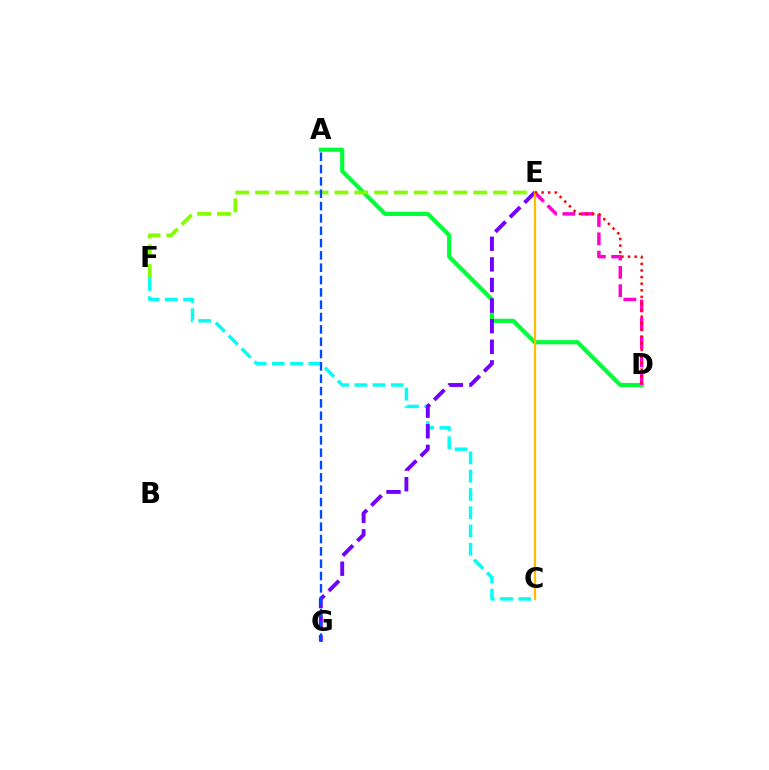{('C', 'F'): [{'color': '#00fff6', 'line_style': 'dashed', 'thickness': 2.48}], ('A', 'D'): [{'color': '#00ff39', 'line_style': 'solid', 'thickness': 2.99}], ('E', 'F'): [{'color': '#84ff00', 'line_style': 'dashed', 'thickness': 2.69}], ('E', 'G'): [{'color': '#7200ff', 'line_style': 'dashed', 'thickness': 2.8}], ('D', 'E'): [{'color': '#ff00cf', 'line_style': 'dashed', 'thickness': 2.49}, {'color': '#ff0000', 'line_style': 'dotted', 'thickness': 1.8}], ('C', 'E'): [{'color': '#ffbd00', 'line_style': 'solid', 'thickness': 1.62}], ('A', 'G'): [{'color': '#004bff', 'line_style': 'dashed', 'thickness': 1.68}]}